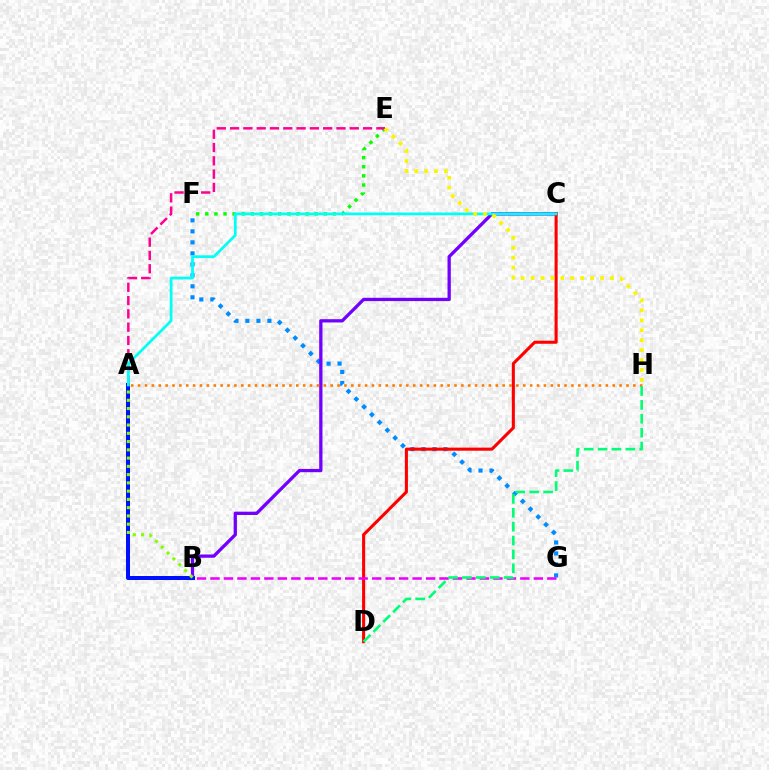{('F', 'G'): [{'color': '#008cff', 'line_style': 'dotted', 'thickness': 2.99}], ('B', 'C'): [{'color': '#7200ff', 'line_style': 'solid', 'thickness': 2.36}], ('A', 'B'): [{'color': '#0010ff', 'line_style': 'solid', 'thickness': 2.89}, {'color': '#84ff00', 'line_style': 'dotted', 'thickness': 2.24}], ('C', 'D'): [{'color': '#ff0000', 'line_style': 'solid', 'thickness': 2.22}], ('E', 'F'): [{'color': '#08ff00', 'line_style': 'dotted', 'thickness': 2.48}], ('A', 'E'): [{'color': '#ff0094', 'line_style': 'dashed', 'thickness': 1.81}], ('A', 'C'): [{'color': '#00fff6', 'line_style': 'solid', 'thickness': 1.98}], ('A', 'H'): [{'color': '#ff7c00', 'line_style': 'dotted', 'thickness': 1.87}], ('B', 'G'): [{'color': '#ee00ff', 'line_style': 'dashed', 'thickness': 1.83}], ('E', 'H'): [{'color': '#fcf500', 'line_style': 'dotted', 'thickness': 2.69}], ('D', 'H'): [{'color': '#00ff74', 'line_style': 'dashed', 'thickness': 1.89}]}